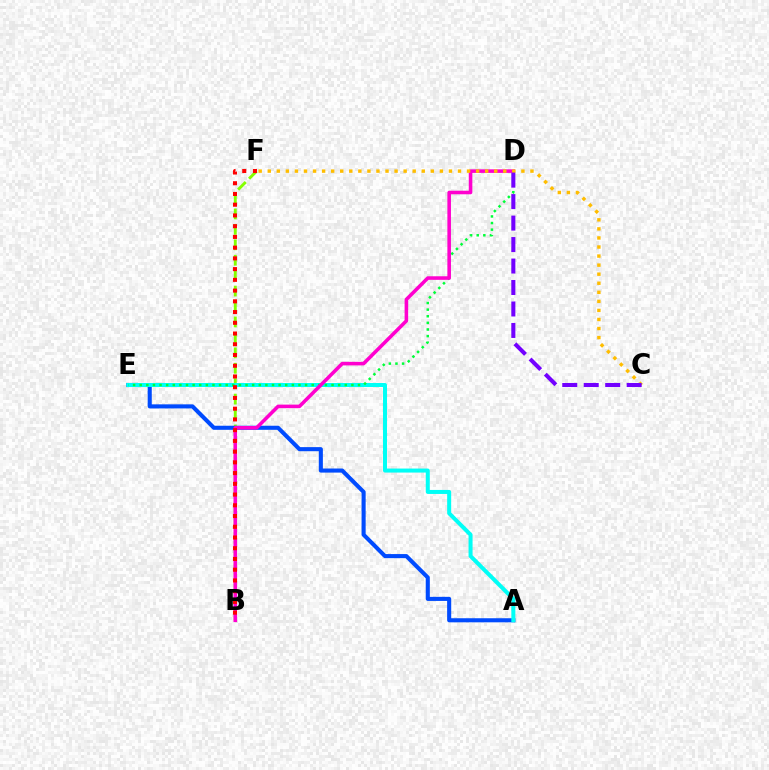{('B', 'F'): [{'color': '#84ff00', 'line_style': 'dashed', 'thickness': 2.1}, {'color': '#ff0000', 'line_style': 'dotted', 'thickness': 2.92}], ('A', 'E'): [{'color': '#004bff', 'line_style': 'solid', 'thickness': 2.94}, {'color': '#00fff6', 'line_style': 'solid', 'thickness': 2.89}], ('D', 'E'): [{'color': '#00ff39', 'line_style': 'dotted', 'thickness': 1.8}], ('B', 'D'): [{'color': '#ff00cf', 'line_style': 'solid', 'thickness': 2.57}], ('C', 'F'): [{'color': '#ffbd00', 'line_style': 'dotted', 'thickness': 2.46}], ('C', 'D'): [{'color': '#7200ff', 'line_style': 'dashed', 'thickness': 2.92}]}